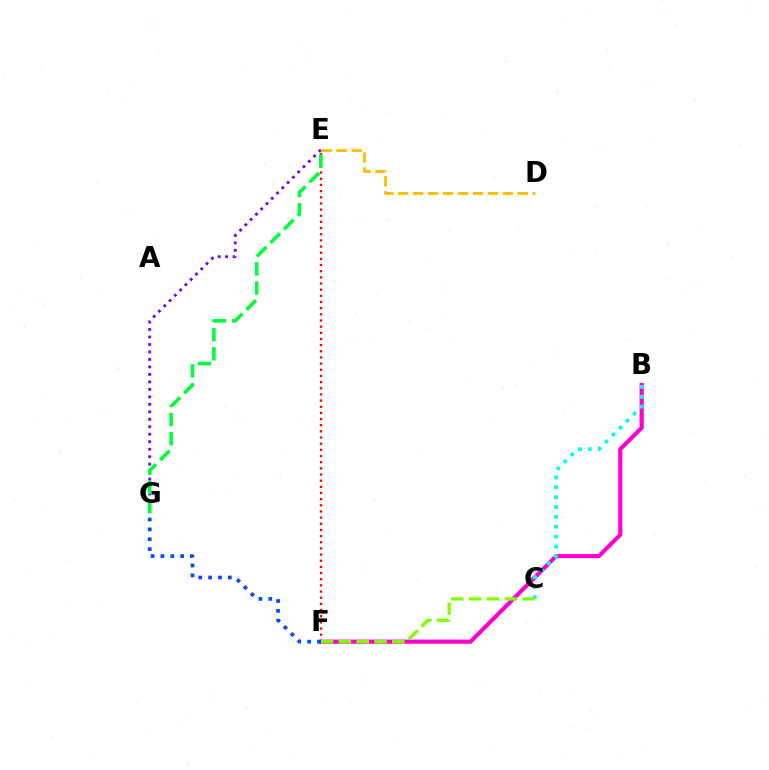{('B', 'F'): [{'color': '#ff00cf', 'line_style': 'solid', 'thickness': 2.98}], ('B', 'C'): [{'color': '#00fff6', 'line_style': 'dotted', 'thickness': 2.69}], ('E', 'G'): [{'color': '#7200ff', 'line_style': 'dotted', 'thickness': 2.03}, {'color': '#00ff39', 'line_style': 'dashed', 'thickness': 2.61}], ('E', 'F'): [{'color': '#ff0000', 'line_style': 'dotted', 'thickness': 1.67}], ('D', 'E'): [{'color': '#ffbd00', 'line_style': 'dashed', 'thickness': 2.03}], ('C', 'F'): [{'color': '#84ff00', 'line_style': 'dashed', 'thickness': 2.42}], ('F', 'G'): [{'color': '#004bff', 'line_style': 'dotted', 'thickness': 2.68}]}